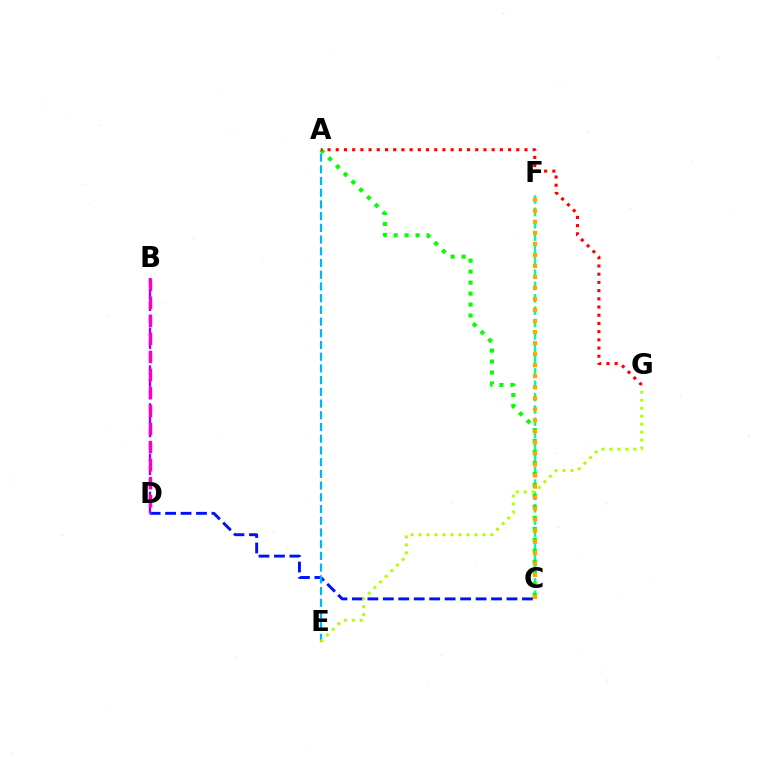{('C', 'F'): [{'color': '#00ff9d', 'line_style': 'dashed', 'thickness': 1.68}, {'color': '#ffa500', 'line_style': 'dotted', 'thickness': 3.0}], ('A', 'C'): [{'color': '#08ff00', 'line_style': 'dotted', 'thickness': 2.98}], ('A', 'G'): [{'color': '#ff0000', 'line_style': 'dotted', 'thickness': 2.23}], ('C', 'D'): [{'color': '#0010ff', 'line_style': 'dashed', 'thickness': 2.1}], ('B', 'D'): [{'color': '#9b00ff', 'line_style': 'dashed', 'thickness': 1.71}, {'color': '#ff00bd', 'line_style': 'dashed', 'thickness': 2.45}], ('A', 'E'): [{'color': '#00b5ff', 'line_style': 'dashed', 'thickness': 1.59}], ('E', 'G'): [{'color': '#b3ff00', 'line_style': 'dotted', 'thickness': 2.16}]}